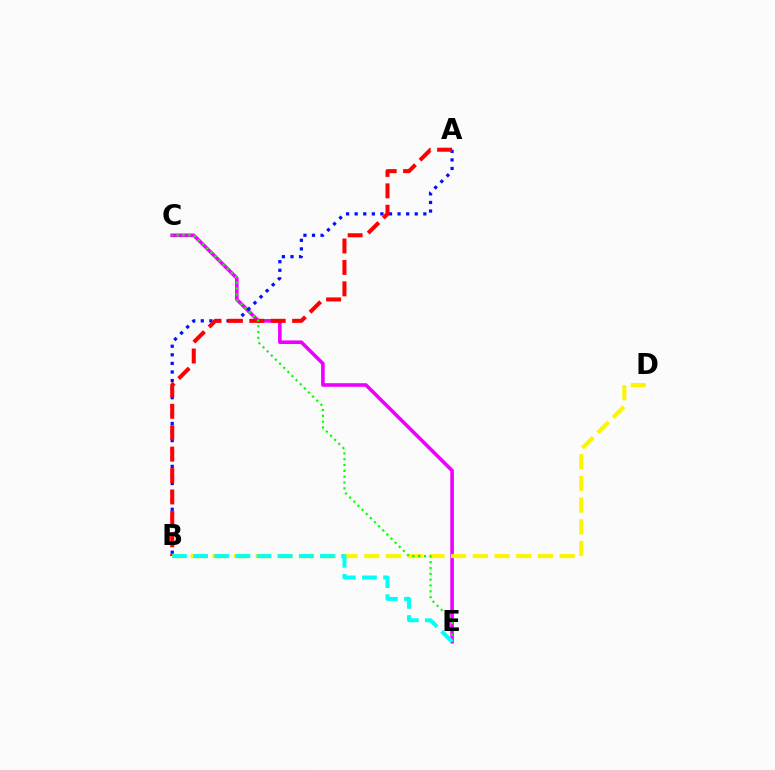{('C', 'E'): [{'color': '#ee00ff', 'line_style': 'solid', 'thickness': 2.59}, {'color': '#08ff00', 'line_style': 'dotted', 'thickness': 1.58}], ('A', 'B'): [{'color': '#0010ff', 'line_style': 'dotted', 'thickness': 2.33}, {'color': '#ff0000', 'line_style': 'dashed', 'thickness': 2.91}], ('B', 'D'): [{'color': '#fcf500', 'line_style': 'dashed', 'thickness': 2.95}], ('B', 'E'): [{'color': '#00fff6', 'line_style': 'dashed', 'thickness': 2.87}]}